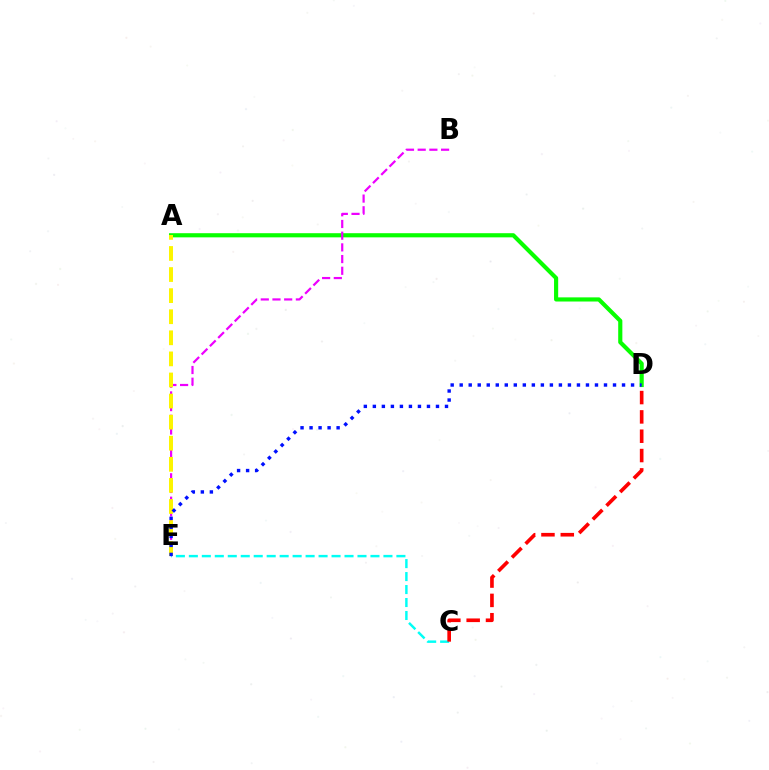{('A', 'D'): [{'color': '#08ff00', 'line_style': 'solid', 'thickness': 2.99}], ('C', 'E'): [{'color': '#00fff6', 'line_style': 'dashed', 'thickness': 1.76}], ('B', 'E'): [{'color': '#ee00ff', 'line_style': 'dashed', 'thickness': 1.59}], ('A', 'E'): [{'color': '#fcf500', 'line_style': 'dashed', 'thickness': 2.86}], ('D', 'E'): [{'color': '#0010ff', 'line_style': 'dotted', 'thickness': 2.45}], ('C', 'D'): [{'color': '#ff0000', 'line_style': 'dashed', 'thickness': 2.63}]}